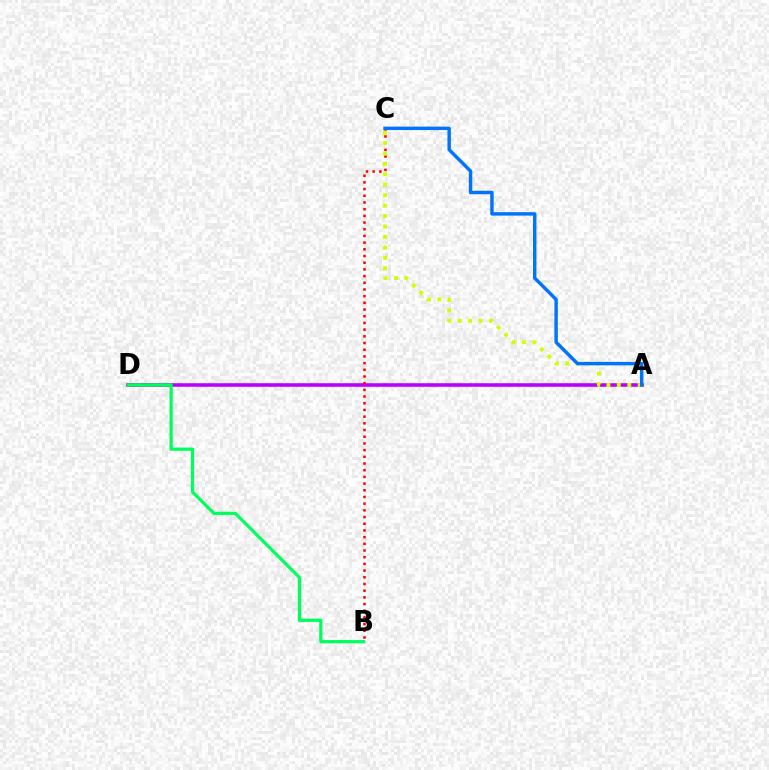{('A', 'D'): [{'color': '#b900ff', 'line_style': 'solid', 'thickness': 2.58}], ('B', 'C'): [{'color': '#ff0000', 'line_style': 'dotted', 'thickness': 1.82}], ('A', 'C'): [{'color': '#d1ff00', 'line_style': 'dotted', 'thickness': 2.83}, {'color': '#0074ff', 'line_style': 'solid', 'thickness': 2.47}], ('B', 'D'): [{'color': '#00ff5c', 'line_style': 'solid', 'thickness': 2.33}]}